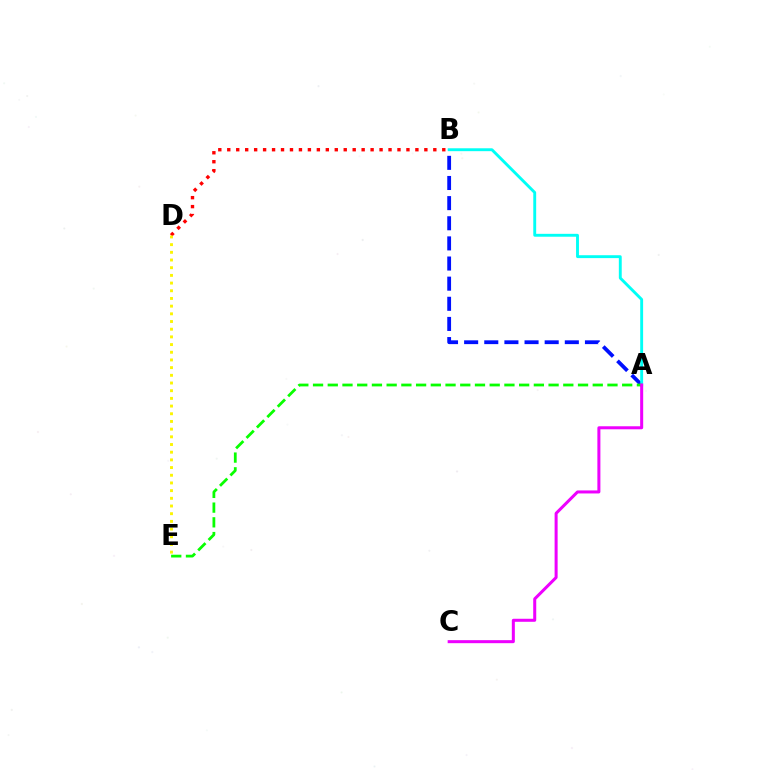{('B', 'D'): [{'color': '#ff0000', 'line_style': 'dotted', 'thickness': 2.43}], ('D', 'E'): [{'color': '#fcf500', 'line_style': 'dotted', 'thickness': 2.09}], ('A', 'B'): [{'color': '#0010ff', 'line_style': 'dashed', 'thickness': 2.74}, {'color': '#00fff6', 'line_style': 'solid', 'thickness': 2.08}], ('A', 'E'): [{'color': '#08ff00', 'line_style': 'dashed', 'thickness': 2.0}], ('A', 'C'): [{'color': '#ee00ff', 'line_style': 'solid', 'thickness': 2.18}]}